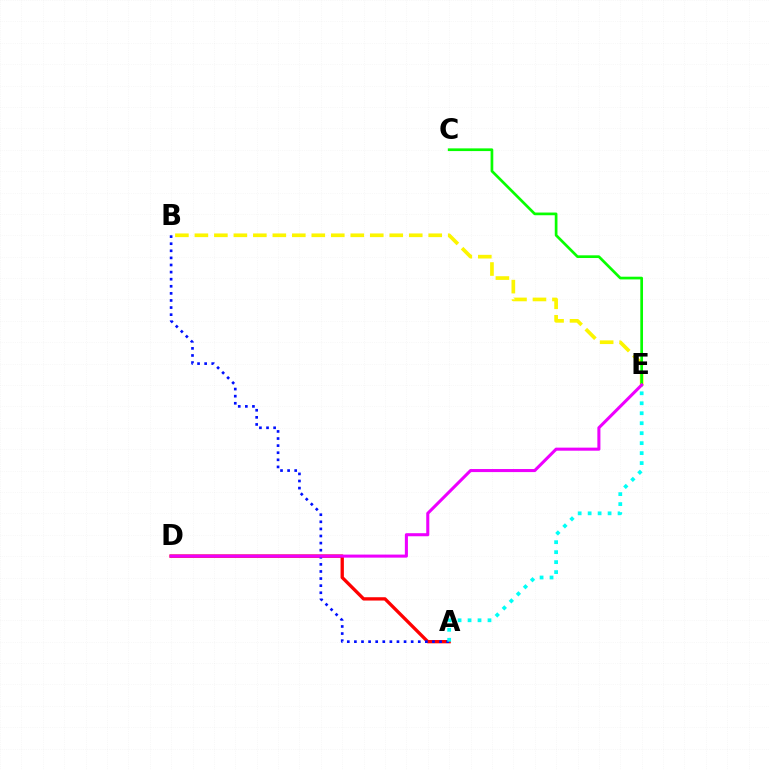{('A', 'D'): [{'color': '#ff0000', 'line_style': 'solid', 'thickness': 2.39}], ('B', 'E'): [{'color': '#fcf500', 'line_style': 'dashed', 'thickness': 2.65}], ('C', 'E'): [{'color': '#08ff00', 'line_style': 'solid', 'thickness': 1.94}], ('A', 'B'): [{'color': '#0010ff', 'line_style': 'dotted', 'thickness': 1.93}], ('A', 'E'): [{'color': '#00fff6', 'line_style': 'dotted', 'thickness': 2.71}], ('D', 'E'): [{'color': '#ee00ff', 'line_style': 'solid', 'thickness': 2.2}]}